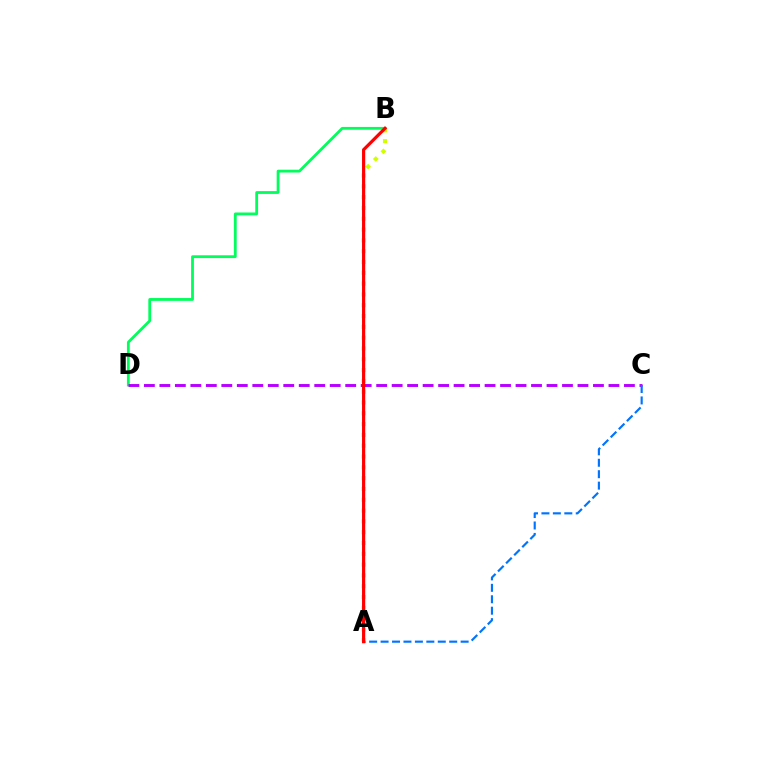{('B', 'D'): [{'color': '#00ff5c', 'line_style': 'solid', 'thickness': 2.02}], ('C', 'D'): [{'color': '#b900ff', 'line_style': 'dashed', 'thickness': 2.1}], ('A', 'C'): [{'color': '#0074ff', 'line_style': 'dashed', 'thickness': 1.55}], ('A', 'B'): [{'color': '#d1ff00', 'line_style': 'dotted', 'thickness': 2.94}, {'color': '#ff0000', 'line_style': 'solid', 'thickness': 2.29}]}